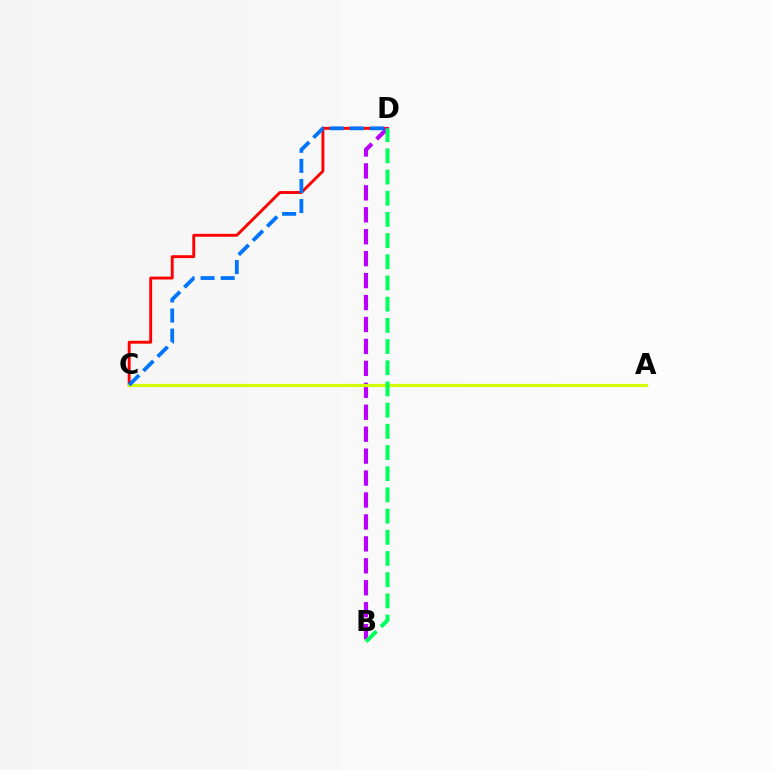{('C', 'D'): [{'color': '#ff0000', 'line_style': 'solid', 'thickness': 2.08}, {'color': '#0074ff', 'line_style': 'dashed', 'thickness': 2.73}], ('B', 'D'): [{'color': '#b900ff', 'line_style': 'dashed', 'thickness': 2.98}, {'color': '#00ff5c', 'line_style': 'dashed', 'thickness': 2.88}], ('A', 'C'): [{'color': '#d1ff00', 'line_style': 'solid', 'thickness': 2.29}]}